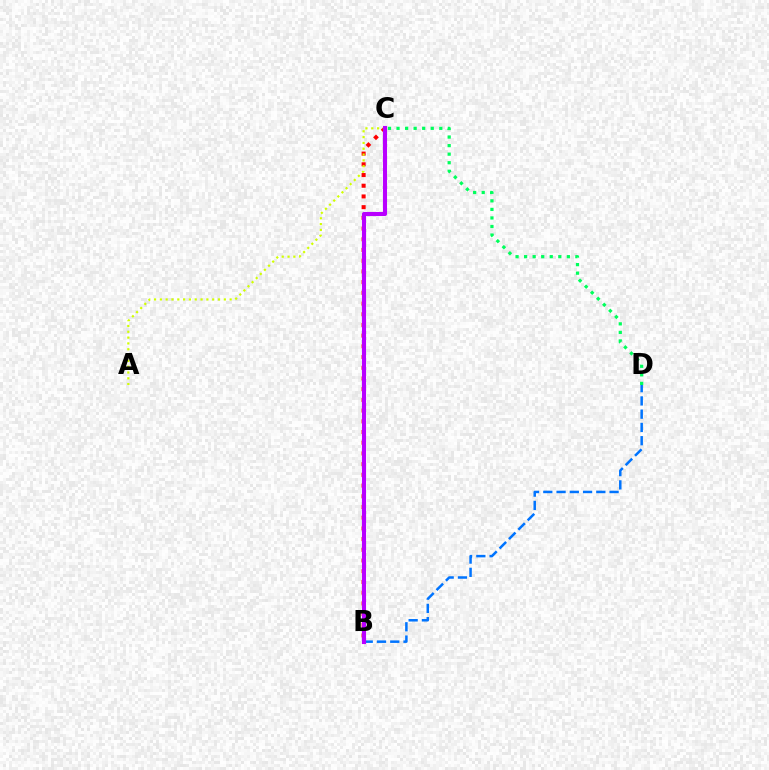{('B', 'D'): [{'color': '#0074ff', 'line_style': 'dashed', 'thickness': 1.8}], ('C', 'D'): [{'color': '#00ff5c', 'line_style': 'dotted', 'thickness': 2.32}], ('B', 'C'): [{'color': '#ff0000', 'line_style': 'dotted', 'thickness': 2.91}, {'color': '#b900ff', 'line_style': 'solid', 'thickness': 2.95}], ('A', 'C'): [{'color': '#d1ff00', 'line_style': 'dotted', 'thickness': 1.58}]}